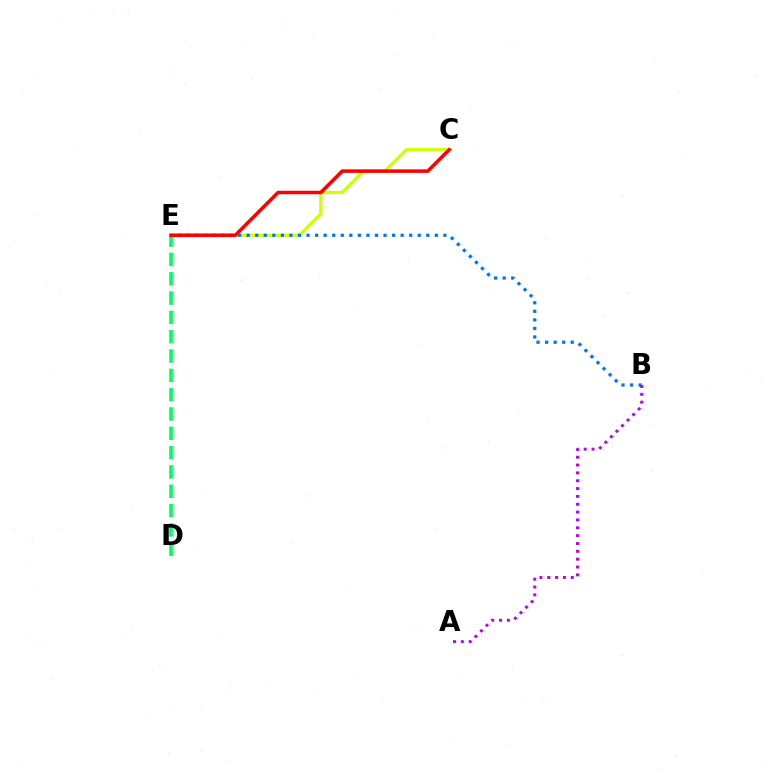{('C', 'E'): [{'color': '#d1ff00', 'line_style': 'solid', 'thickness': 2.35}, {'color': '#ff0000', 'line_style': 'solid', 'thickness': 2.53}], ('D', 'E'): [{'color': '#00ff5c', 'line_style': 'dashed', 'thickness': 2.62}], ('B', 'E'): [{'color': '#0074ff', 'line_style': 'dotted', 'thickness': 2.32}], ('A', 'B'): [{'color': '#b900ff', 'line_style': 'dotted', 'thickness': 2.13}]}